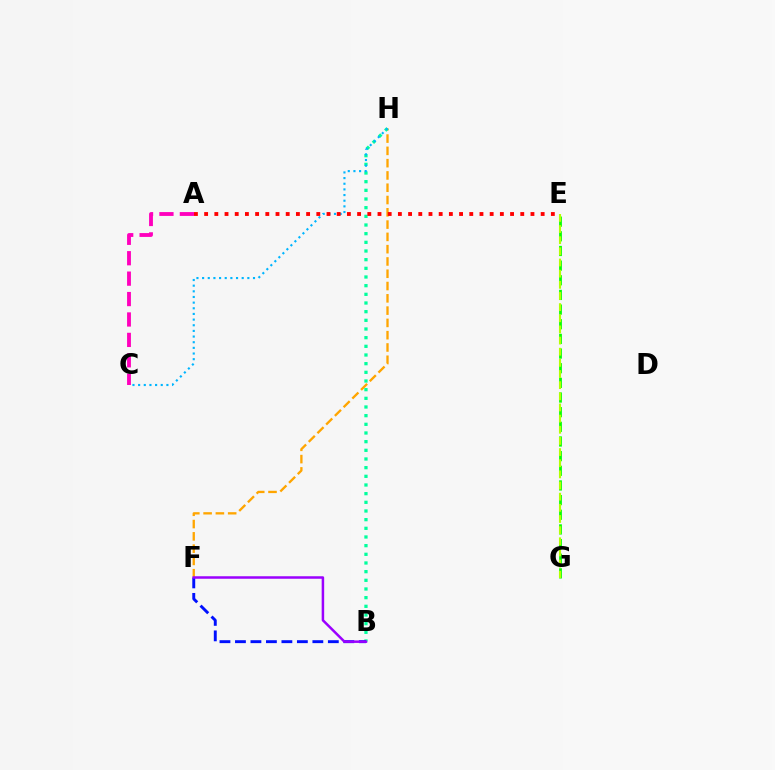{('F', 'H'): [{'color': '#ffa500', 'line_style': 'dashed', 'thickness': 1.67}], ('B', 'H'): [{'color': '#00ff9d', 'line_style': 'dotted', 'thickness': 2.35}], ('C', 'H'): [{'color': '#00b5ff', 'line_style': 'dotted', 'thickness': 1.54}], ('E', 'G'): [{'color': '#08ff00', 'line_style': 'dashed', 'thickness': 1.99}, {'color': '#b3ff00', 'line_style': 'dashed', 'thickness': 1.51}], ('B', 'F'): [{'color': '#0010ff', 'line_style': 'dashed', 'thickness': 2.1}, {'color': '#9b00ff', 'line_style': 'solid', 'thickness': 1.8}], ('A', 'E'): [{'color': '#ff0000', 'line_style': 'dotted', 'thickness': 2.77}], ('A', 'C'): [{'color': '#ff00bd', 'line_style': 'dashed', 'thickness': 2.77}]}